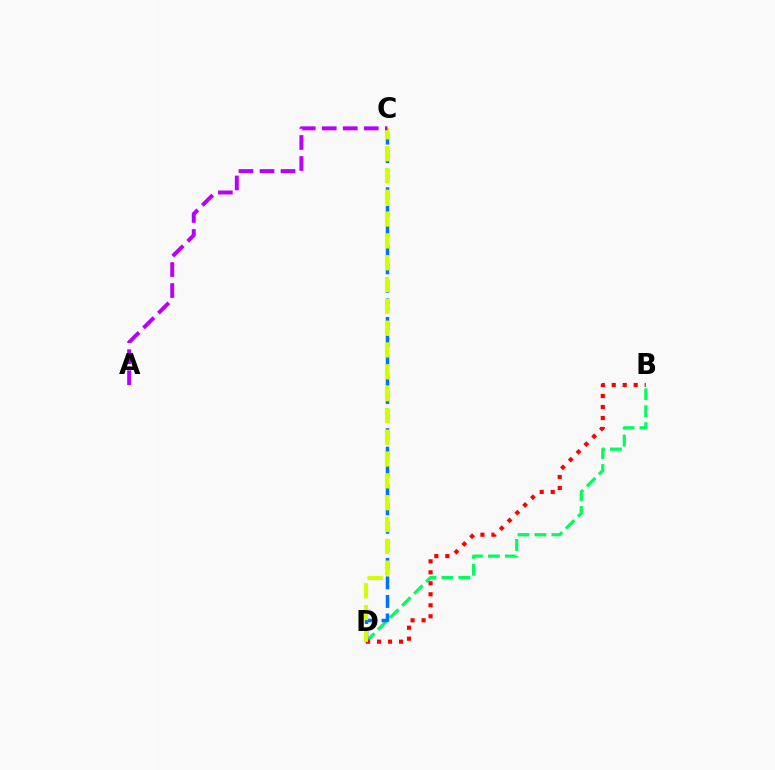{('B', 'D'): [{'color': '#00ff5c', 'line_style': 'dashed', 'thickness': 2.31}, {'color': '#ff0000', 'line_style': 'dotted', 'thickness': 2.99}], ('C', 'D'): [{'color': '#0074ff', 'line_style': 'dashed', 'thickness': 2.52}, {'color': '#d1ff00', 'line_style': 'dashed', 'thickness': 2.96}], ('A', 'C'): [{'color': '#b900ff', 'line_style': 'dashed', 'thickness': 2.85}]}